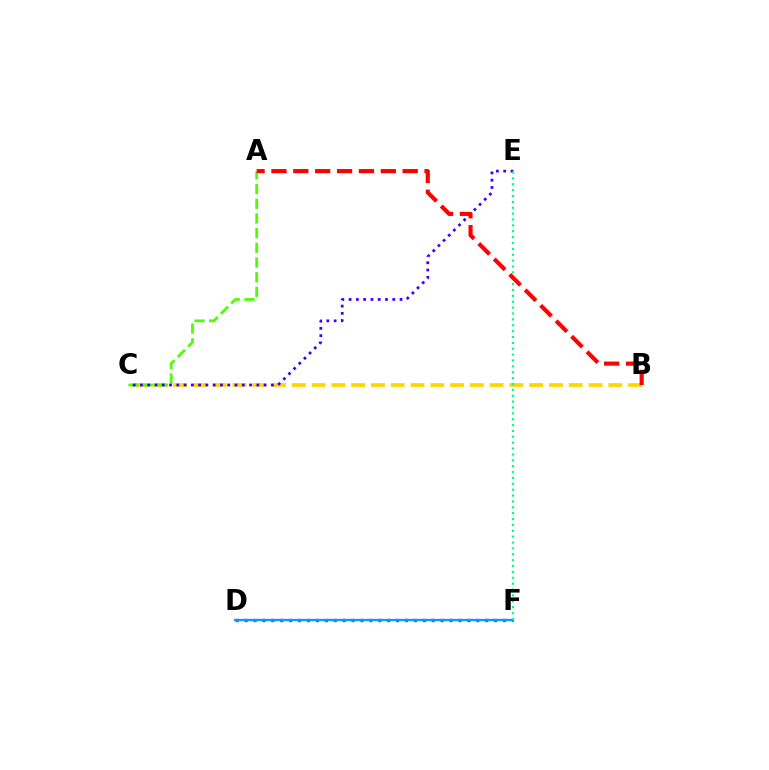{('B', 'C'): [{'color': '#ffd500', 'line_style': 'dashed', 'thickness': 2.69}], ('D', 'F'): [{'color': '#ff00ed', 'line_style': 'dotted', 'thickness': 2.42}, {'color': '#009eff', 'line_style': 'solid', 'thickness': 1.65}], ('A', 'C'): [{'color': '#4fff00', 'line_style': 'dashed', 'thickness': 2.0}], ('C', 'E'): [{'color': '#3700ff', 'line_style': 'dotted', 'thickness': 1.98}], ('E', 'F'): [{'color': '#00ff86', 'line_style': 'dotted', 'thickness': 1.6}], ('A', 'B'): [{'color': '#ff0000', 'line_style': 'dashed', 'thickness': 2.97}]}